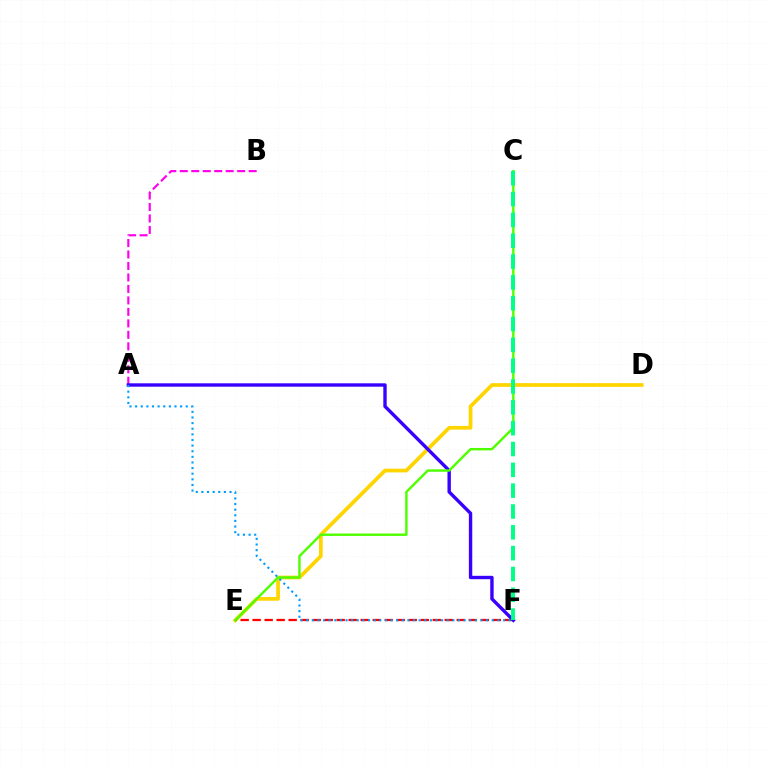{('A', 'B'): [{'color': '#ff00ed', 'line_style': 'dashed', 'thickness': 1.56}], ('D', 'E'): [{'color': '#ffd500', 'line_style': 'solid', 'thickness': 2.68}], ('E', 'F'): [{'color': '#ff0000', 'line_style': 'dashed', 'thickness': 1.63}], ('A', 'F'): [{'color': '#3700ff', 'line_style': 'solid', 'thickness': 2.43}, {'color': '#009eff', 'line_style': 'dotted', 'thickness': 1.53}], ('C', 'E'): [{'color': '#4fff00', 'line_style': 'solid', 'thickness': 1.74}], ('C', 'F'): [{'color': '#00ff86', 'line_style': 'dashed', 'thickness': 2.83}]}